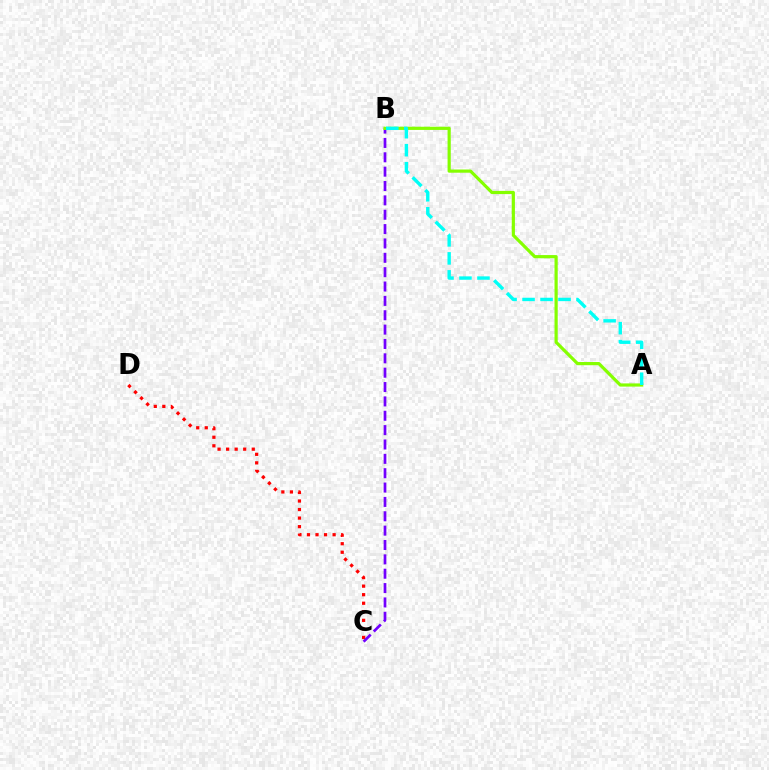{('C', 'D'): [{'color': '#ff0000', 'line_style': 'dotted', 'thickness': 2.32}], ('B', 'C'): [{'color': '#7200ff', 'line_style': 'dashed', 'thickness': 1.95}], ('A', 'B'): [{'color': '#84ff00', 'line_style': 'solid', 'thickness': 2.3}, {'color': '#00fff6', 'line_style': 'dashed', 'thickness': 2.44}]}